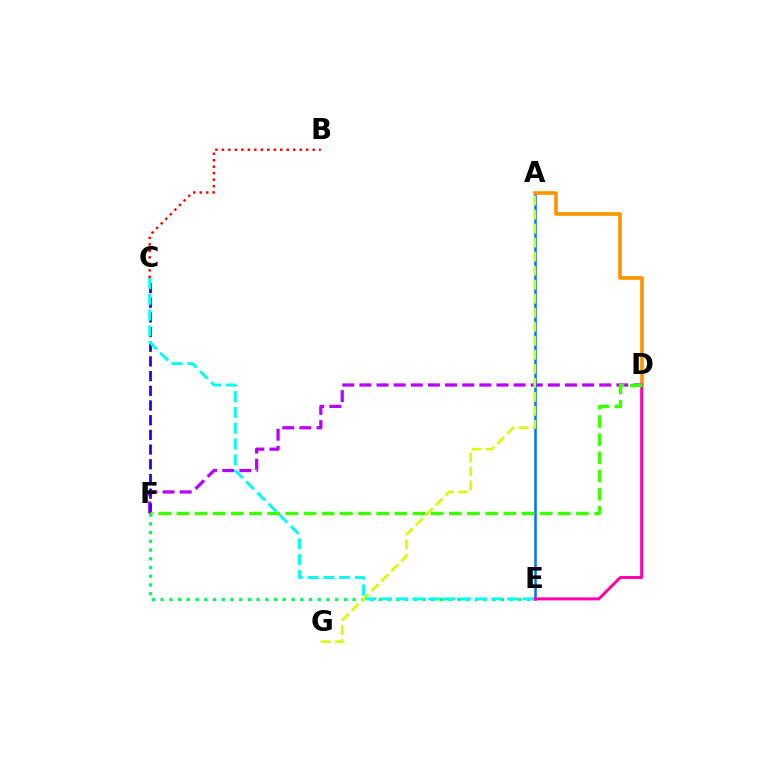{('D', 'F'): [{'color': '#b900ff', 'line_style': 'dashed', 'thickness': 2.33}, {'color': '#3dff00', 'line_style': 'dashed', 'thickness': 2.47}], ('C', 'F'): [{'color': '#2500ff', 'line_style': 'dashed', 'thickness': 2.0}], ('A', 'E'): [{'color': '#0074ff', 'line_style': 'solid', 'thickness': 1.83}], ('E', 'F'): [{'color': '#00ff5c', 'line_style': 'dotted', 'thickness': 2.37}], ('A', 'D'): [{'color': '#ff9400', 'line_style': 'solid', 'thickness': 2.62}], ('D', 'E'): [{'color': '#ff00ac', 'line_style': 'solid', 'thickness': 2.14}], ('A', 'G'): [{'color': '#d1ff00', 'line_style': 'dashed', 'thickness': 1.91}], ('B', 'C'): [{'color': '#ff0000', 'line_style': 'dotted', 'thickness': 1.76}], ('C', 'E'): [{'color': '#00fff6', 'line_style': 'dashed', 'thickness': 2.14}]}